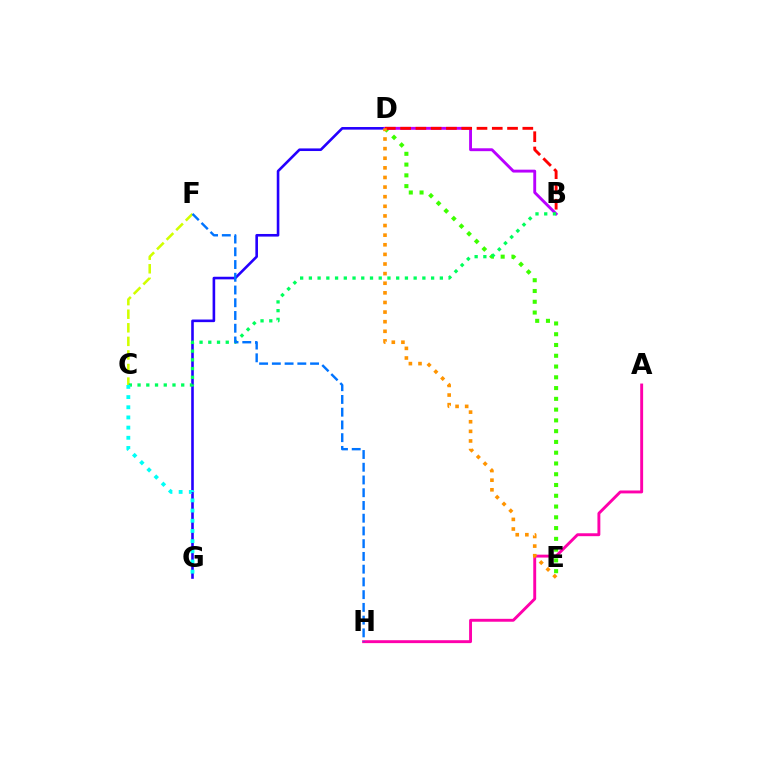{('D', 'E'): [{'color': '#3dff00', 'line_style': 'dotted', 'thickness': 2.93}, {'color': '#ff9400', 'line_style': 'dotted', 'thickness': 2.61}], ('D', 'G'): [{'color': '#2500ff', 'line_style': 'solid', 'thickness': 1.88}], ('C', 'F'): [{'color': '#d1ff00', 'line_style': 'dashed', 'thickness': 1.84}], ('B', 'D'): [{'color': '#b900ff', 'line_style': 'solid', 'thickness': 2.08}, {'color': '#ff0000', 'line_style': 'dashed', 'thickness': 2.08}], ('A', 'H'): [{'color': '#ff00ac', 'line_style': 'solid', 'thickness': 2.09}], ('B', 'C'): [{'color': '#00ff5c', 'line_style': 'dotted', 'thickness': 2.37}], ('F', 'H'): [{'color': '#0074ff', 'line_style': 'dashed', 'thickness': 1.73}], ('C', 'G'): [{'color': '#00fff6', 'line_style': 'dotted', 'thickness': 2.76}]}